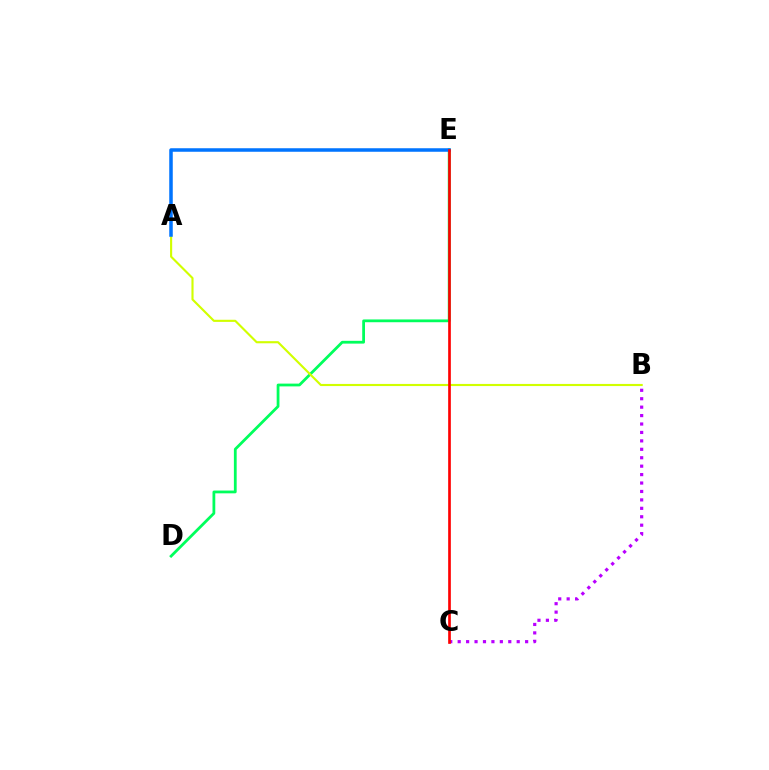{('B', 'C'): [{'color': '#b900ff', 'line_style': 'dotted', 'thickness': 2.29}], ('D', 'E'): [{'color': '#00ff5c', 'line_style': 'solid', 'thickness': 2.0}], ('A', 'B'): [{'color': '#d1ff00', 'line_style': 'solid', 'thickness': 1.53}], ('A', 'E'): [{'color': '#0074ff', 'line_style': 'solid', 'thickness': 2.53}], ('C', 'E'): [{'color': '#ff0000', 'line_style': 'solid', 'thickness': 1.92}]}